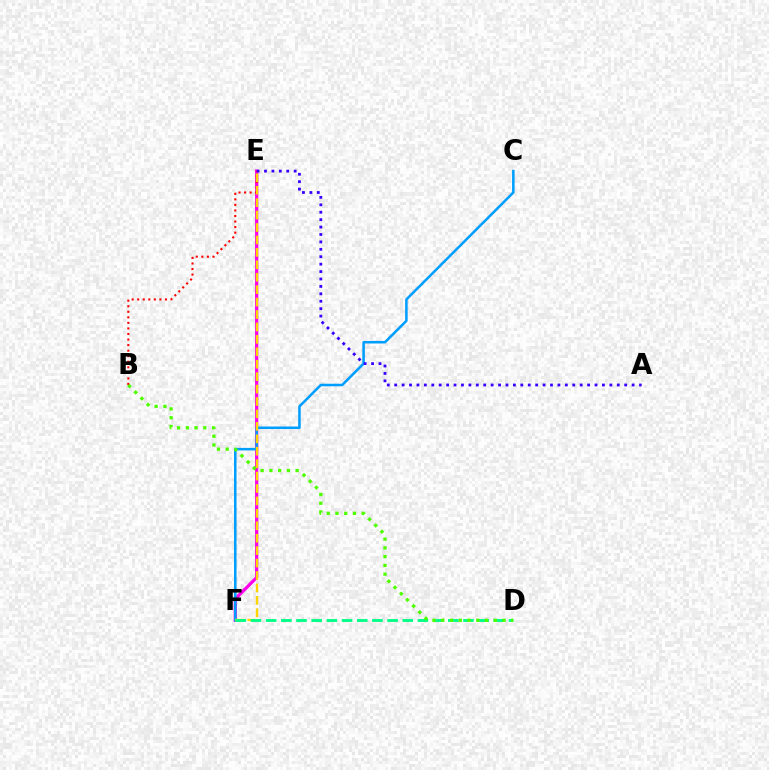{('E', 'F'): [{'color': '#ff00ed', 'line_style': 'solid', 'thickness': 2.33}, {'color': '#ffd500', 'line_style': 'dashed', 'thickness': 1.69}], ('C', 'F'): [{'color': '#009eff', 'line_style': 'solid', 'thickness': 1.83}], ('B', 'E'): [{'color': '#ff0000', 'line_style': 'dotted', 'thickness': 1.51}], ('D', 'F'): [{'color': '#00ff86', 'line_style': 'dashed', 'thickness': 2.06}], ('A', 'E'): [{'color': '#3700ff', 'line_style': 'dotted', 'thickness': 2.02}], ('B', 'D'): [{'color': '#4fff00', 'line_style': 'dotted', 'thickness': 2.38}]}